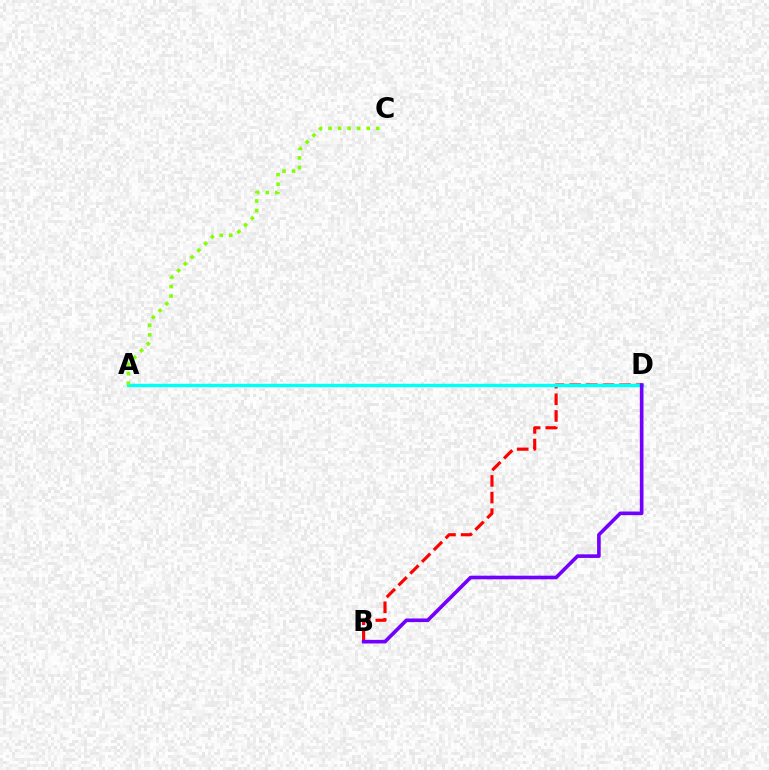{('B', 'D'): [{'color': '#ff0000', 'line_style': 'dashed', 'thickness': 2.26}, {'color': '#7200ff', 'line_style': 'solid', 'thickness': 2.61}], ('A', 'D'): [{'color': '#00fff6', 'line_style': 'solid', 'thickness': 2.45}], ('A', 'C'): [{'color': '#84ff00', 'line_style': 'dotted', 'thickness': 2.59}]}